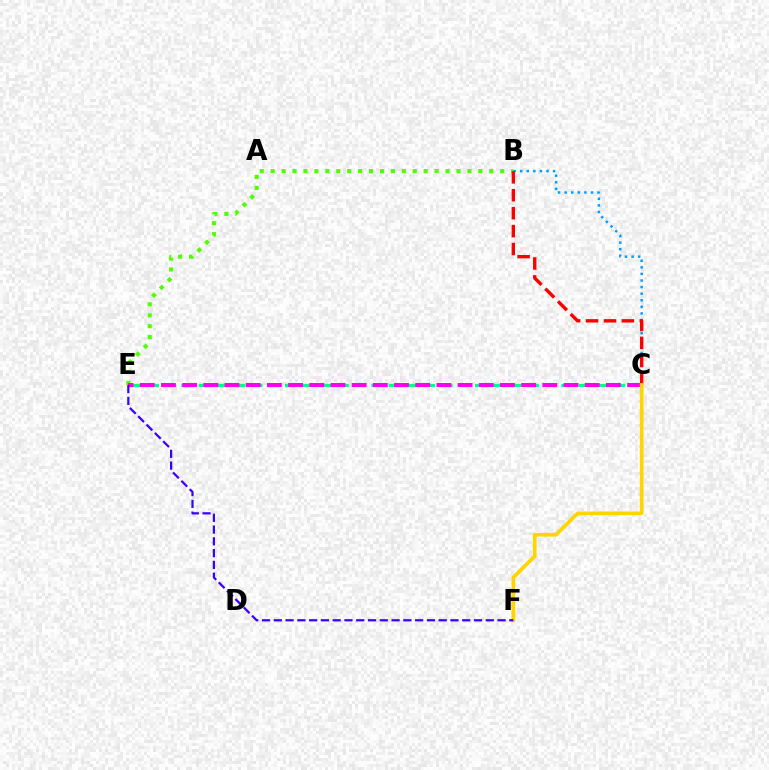{('B', 'C'): [{'color': '#009eff', 'line_style': 'dotted', 'thickness': 1.79}, {'color': '#ff0000', 'line_style': 'dashed', 'thickness': 2.43}], ('B', 'E'): [{'color': '#4fff00', 'line_style': 'dotted', 'thickness': 2.97}], ('C', 'E'): [{'color': '#00ff86', 'line_style': 'dashed', 'thickness': 2.35}, {'color': '#ff00ed', 'line_style': 'dashed', 'thickness': 2.88}], ('C', 'F'): [{'color': '#ffd500', 'line_style': 'solid', 'thickness': 2.66}], ('E', 'F'): [{'color': '#3700ff', 'line_style': 'dashed', 'thickness': 1.6}]}